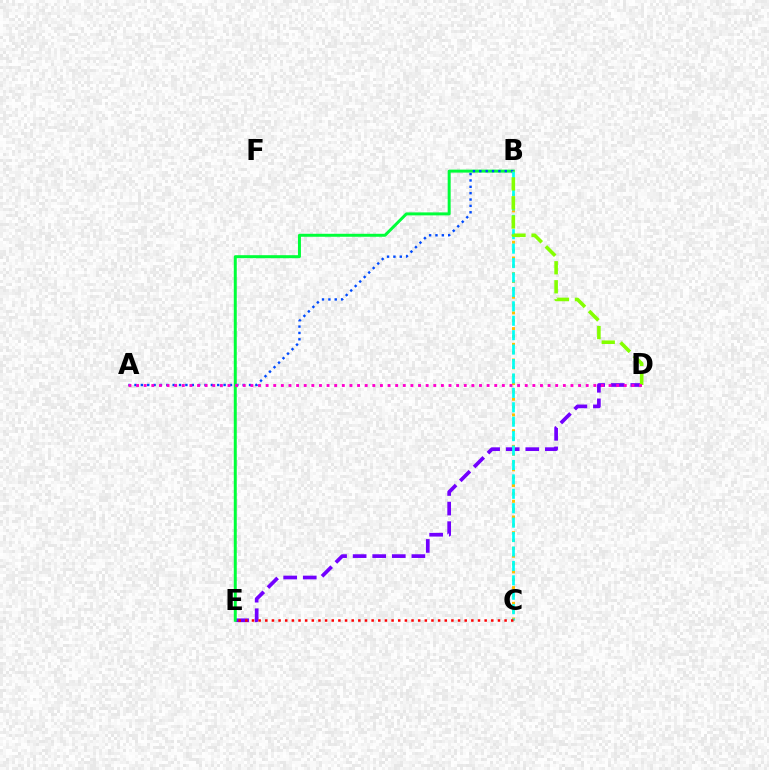{('D', 'E'): [{'color': '#7200ff', 'line_style': 'dashed', 'thickness': 2.66}], ('B', 'C'): [{'color': '#ffbd00', 'line_style': 'dotted', 'thickness': 2.13}, {'color': '#00fff6', 'line_style': 'dashed', 'thickness': 1.96}], ('B', 'E'): [{'color': '#00ff39', 'line_style': 'solid', 'thickness': 2.14}], ('A', 'B'): [{'color': '#004bff', 'line_style': 'dotted', 'thickness': 1.73}], ('C', 'E'): [{'color': '#ff0000', 'line_style': 'dotted', 'thickness': 1.81}], ('B', 'D'): [{'color': '#84ff00', 'line_style': 'dashed', 'thickness': 2.58}], ('A', 'D'): [{'color': '#ff00cf', 'line_style': 'dotted', 'thickness': 2.07}]}